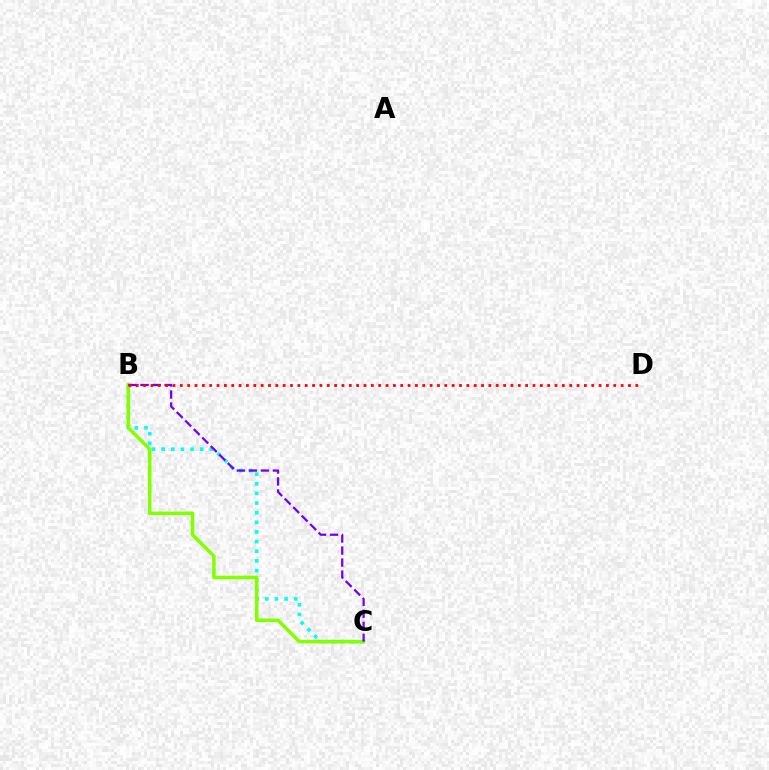{('B', 'C'): [{'color': '#00fff6', 'line_style': 'dotted', 'thickness': 2.62}, {'color': '#84ff00', 'line_style': 'solid', 'thickness': 2.56}, {'color': '#7200ff', 'line_style': 'dashed', 'thickness': 1.63}], ('B', 'D'): [{'color': '#ff0000', 'line_style': 'dotted', 'thickness': 2.0}]}